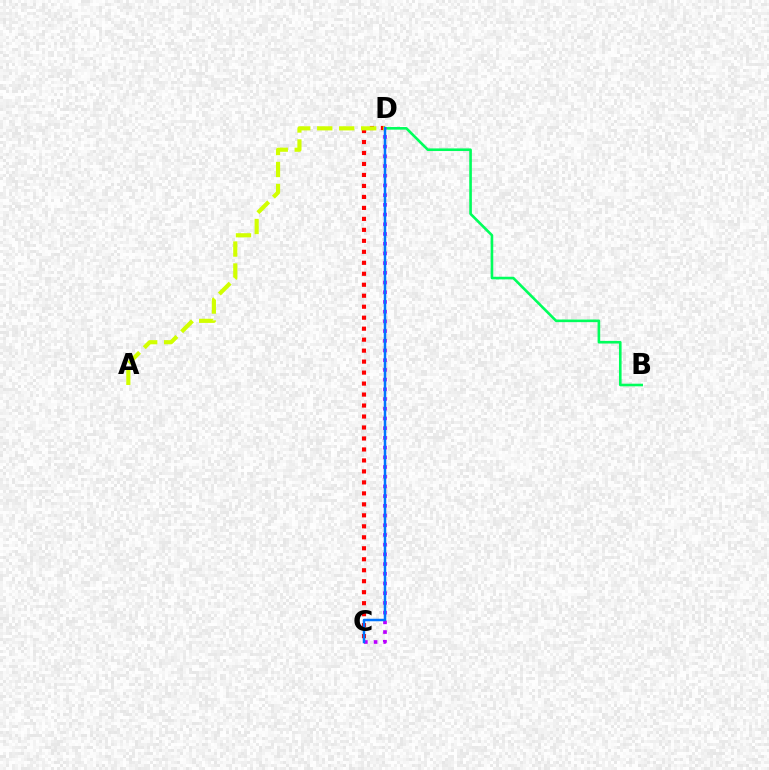{('B', 'D'): [{'color': '#00ff5c', 'line_style': 'solid', 'thickness': 1.89}], ('C', 'D'): [{'color': '#b900ff', 'line_style': 'dotted', 'thickness': 2.64}, {'color': '#ff0000', 'line_style': 'dotted', 'thickness': 2.98}, {'color': '#0074ff', 'line_style': 'solid', 'thickness': 1.79}], ('A', 'D'): [{'color': '#d1ff00', 'line_style': 'dashed', 'thickness': 2.98}]}